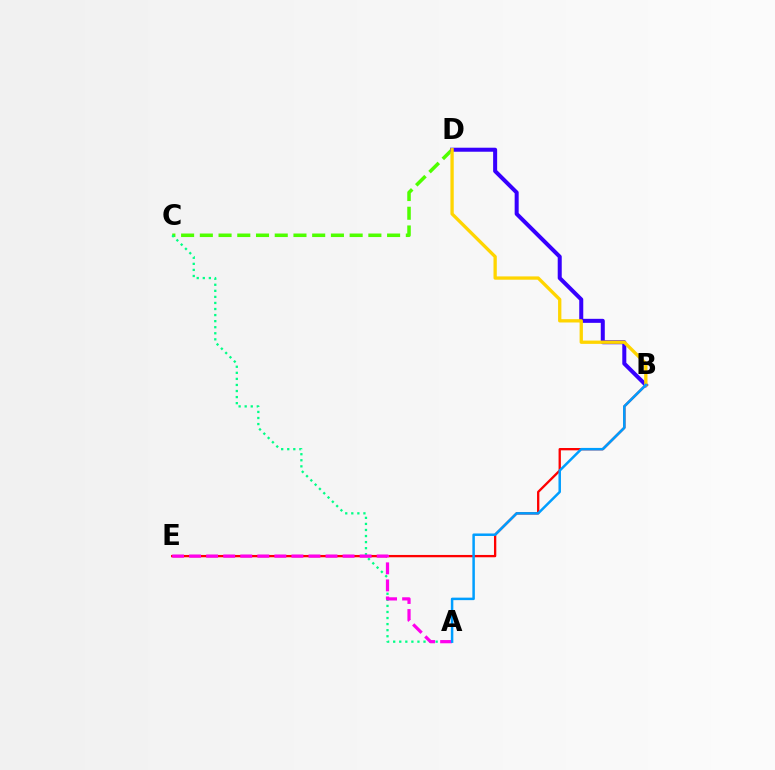{('B', 'E'): [{'color': '#ff0000', 'line_style': 'solid', 'thickness': 1.67}], ('C', 'D'): [{'color': '#4fff00', 'line_style': 'dashed', 'thickness': 2.54}], ('A', 'C'): [{'color': '#00ff86', 'line_style': 'dotted', 'thickness': 1.65}], ('B', 'D'): [{'color': '#3700ff', 'line_style': 'solid', 'thickness': 2.89}, {'color': '#ffd500', 'line_style': 'solid', 'thickness': 2.38}], ('A', 'E'): [{'color': '#ff00ed', 'line_style': 'dashed', 'thickness': 2.32}], ('A', 'B'): [{'color': '#009eff', 'line_style': 'solid', 'thickness': 1.8}]}